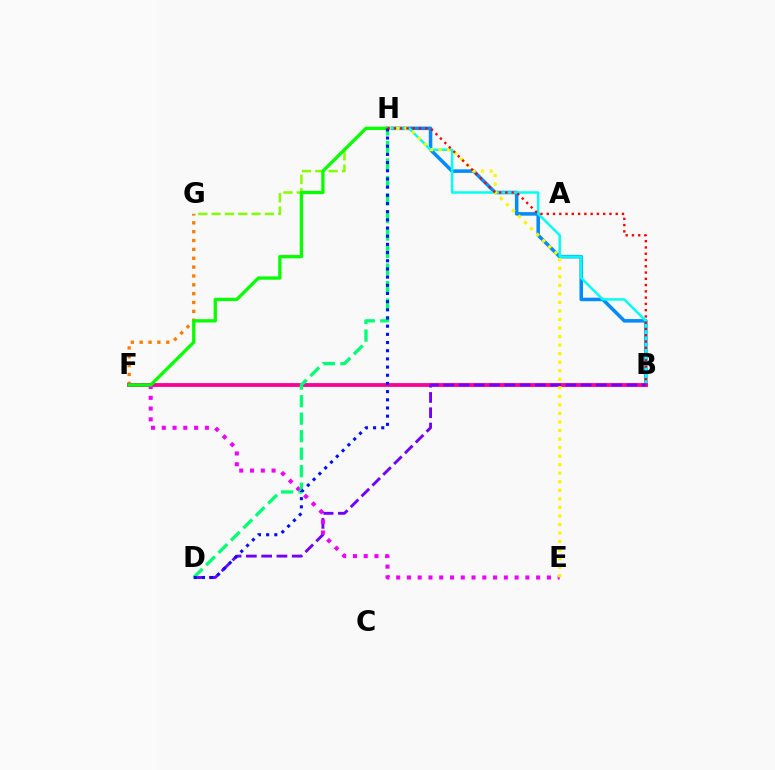{('B', 'H'): [{'color': '#008cff', 'line_style': 'solid', 'thickness': 2.54}, {'color': '#00fff6', 'line_style': 'solid', 'thickness': 1.79}, {'color': '#ff0000', 'line_style': 'dotted', 'thickness': 1.7}], ('F', 'G'): [{'color': '#ff7c00', 'line_style': 'dotted', 'thickness': 2.41}], ('B', 'F'): [{'color': '#ff0094', 'line_style': 'solid', 'thickness': 2.75}], ('B', 'D'): [{'color': '#7200ff', 'line_style': 'dashed', 'thickness': 2.08}], ('G', 'H'): [{'color': '#84ff00', 'line_style': 'dashed', 'thickness': 1.81}], ('E', 'F'): [{'color': '#ee00ff', 'line_style': 'dotted', 'thickness': 2.93}], ('E', 'H'): [{'color': '#fcf500', 'line_style': 'dotted', 'thickness': 2.32}], ('F', 'H'): [{'color': '#08ff00', 'line_style': 'solid', 'thickness': 2.38}], ('D', 'H'): [{'color': '#00ff74', 'line_style': 'dashed', 'thickness': 2.38}, {'color': '#0010ff', 'line_style': 'dotted', 'thickness': 2.22}]}